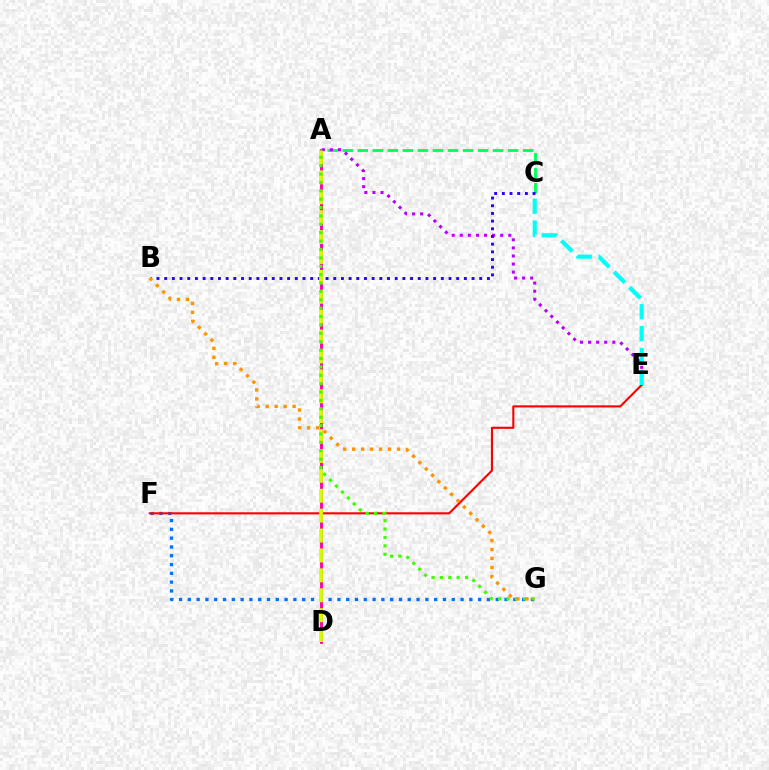{('F', 'G'): [{'color': '#0074ff', 'line_style': 'dotted', 'thickness': 2.39}], ('A', 'C'): [{'color': '#00ff5c', 'line_style': 'dashed', 'thickness': 2.04}], ('A', 'E'): [{'color': '#b900ff', 'line_style': 'dotted', 'thickness': 2.2}], ('B', 'C'): [{'color': '#2500ff', 'line_style': 'dotted', 'thickness': 2.09}], ('E', 'F'): [{'color': '#ff0000', 'line_style': 'solid', 'thickness': 1.52}], ('A', 'D'): [{'color': '#ff00ac', 'line_style': 'solid', 'thickness': 2.07}, {'color': '#d1ff00', 'line_style': 'dashed', 'thickness': 2.7}], ('C', 'E'): [{'color': '#00fff6', 'line_style': 'dashed', 'thickness': 2.97}], ('A', 'G'): [{'color': '#3dff00', 'line_style': 'dotted', 'thickness': 2.28}], ('B', 'G'): [{'color': '#ff9400', 'line_style': 'dotted', 'thickness': 2.44}]}